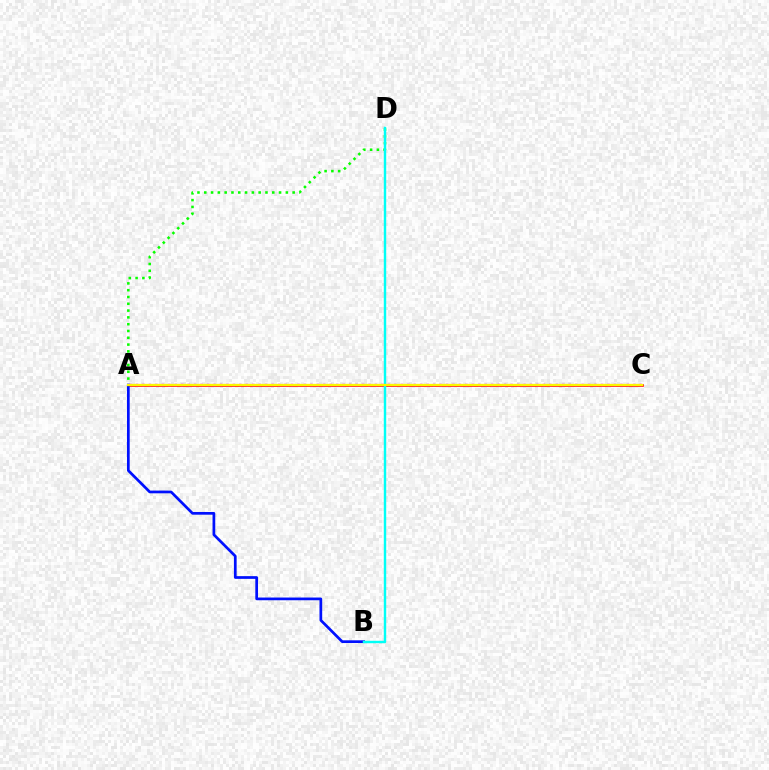{('A', 'D'): [{'color': '#08ff00', 'line_style': 'dotted', 'thickness': 1.85}], ('A', 'C'): [{'color': '#ff0000', 'line_style': 'solid', 'thickness': 1.88}, {'color': '#ee00ff', 'line_style': 'dotted', 'thickness': 1.75}, {'color': '#fcf500', 'line_style': 'solid', 'thickness': 1.67}], ('A', 'B'): [{'color': '#0010ff', 'line_style': 'solid', 'thickness': 1.96}], ('B', 'D'): [{'color': '#00fff6', 'line_style': 'solid', 'thickness': 1.75}]}